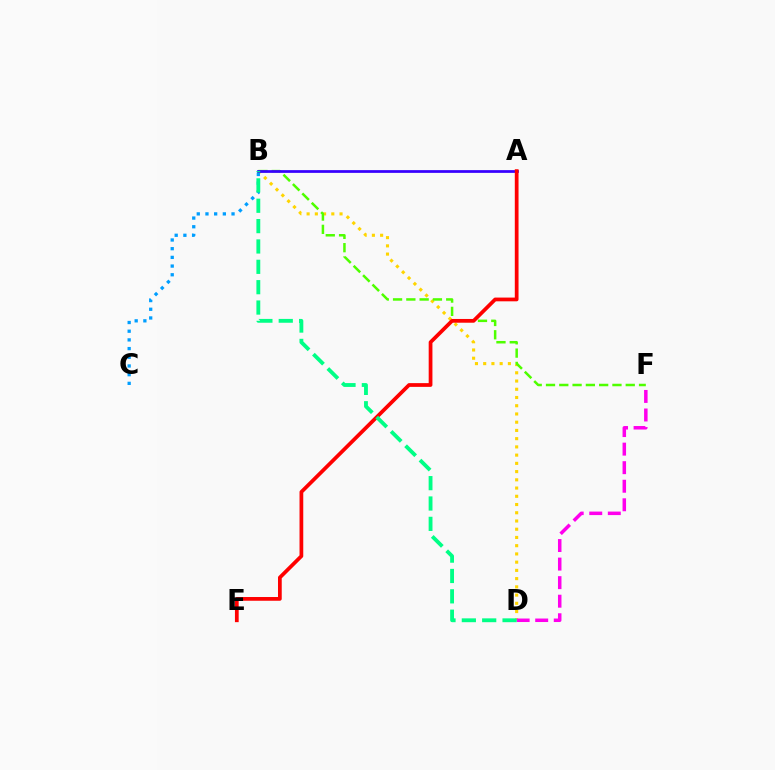{('B', 'D'): [{'color': '#ffd500', 'line_style': 'dotted', 'thickness': 2.24}, {'color': '#00ff86', 'line_style': 'dashed', 'thickness': 2.77}], ('D', 'F'): [{'color': '#ff00ed', 'line_style': 'dashed', 'thickness': 2.52}], ('B', 'F'): [{'color': '#4fff00', 'line_style': 'dashed', 'thickness': 1.81}], ('A', 'B'): [{'color': '#3700ff', 'line_style': 'solid', 'thickness': 1.97}], ('B', 'C'): [{'color': '#009eff', 'line_style': 'dotted', 'thickness': 2.36}], ('A', 'E'): [{'color': '#ff0000', 'line_style': 'solid', 'thickness': 2.69}]}